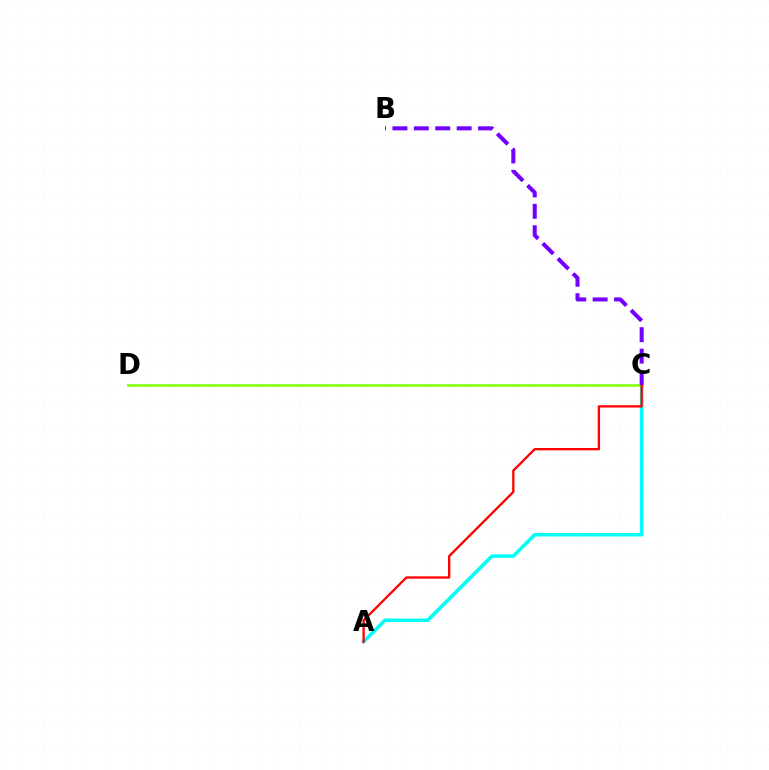{('A', 'C'): [{'color': '#00fff6', 'line_style': 'solid', 'thickness': 2.55}, {'color': '#ff0000', 'line_style': 'solid', 'thickness': 1.66}], ('C', 'D'): [{'color': '#84ff00', 'line_style': 'solid', 'thickness': 1.85}], ('B', 'C'): [{'color': '#7200ff', 'line_style': 'dashed', 'thickness': 2.91}]}